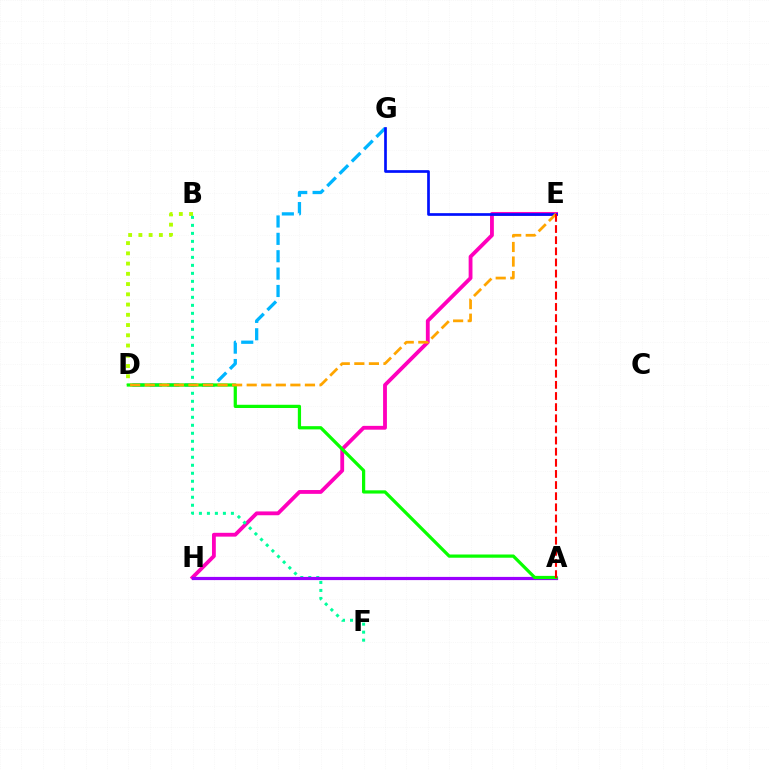{('D', 'G'): [{'color': '#00b5ff', 'line_style': 'dashed', 'thickness': 2.36}], ('B', 'D'): [{'color': '#b3ff00', 'line_style': 'dotted', 'thickness': 2.78}], ('E', 'H'): [{'color': '#ff00bd', 'line_style': 'solid', 'thickness': 2.75}], ('B', 'F'): [{'color': '#00ff9d', 'line_style': 'dotted', 'thickness': 2.17}], ('A', 'H'): [{'color': '#9b00ff', 'line_style': 'solid', 'thickness': 2.3}], ('E', 'G'): [{'color': '#0010ff', 'line_style': 'solid', 'thickness': 1.94}], ('A', 'D'): [{'color': '#08ff00', 'line_style': 'solid', 'thickness': 2.32}], ('D', 'E'): [{'color': '#ffa500', 'line_style': 'dashed', 'thickness': 1.98}], ('A', 'E'): [{'color': '#ff0000', 'line_style': 'dashed', 'thickness': 1.51}]}